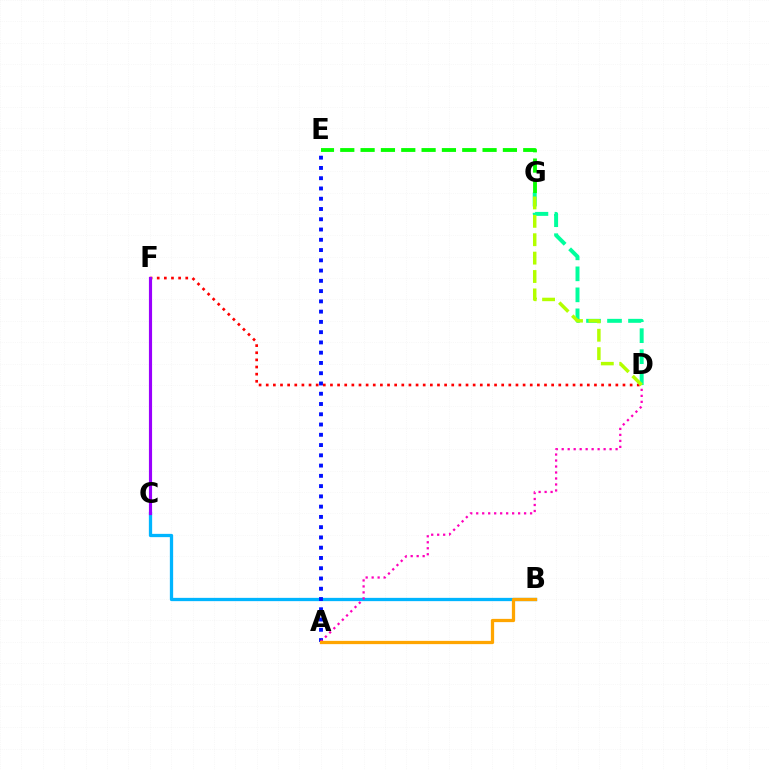{('B', 'C'): [{'color': '#00b5ff', 'line_style': 'solid', 'thickness': 2.36}], ('A', 'E'): [{'color': '#0010ff', 'line_style': 'dotted', 'thickness': 2.79}], ('D', 'G'): [{'color': '#00ff9d', 'line_style': 'dashed', 'thickness': 2.85}, {'color': '#b3ff00', 'line_style': 'dashed', 'thickness': 2.5}], ('D', 'F'): [{'color': '#ff0000', 'line_style': 'dotted', 'thickness': 1.94}], ('A', 'D'): [{'color': '#ff00bd', 'line_style': 'dotted', 'thickness': 1.63}], ('E', 'G'): [{'color': '#08ff00', 'line_style': 'dashed', 'thickness': 2.76}], ('C', 'F'): [{'color': '#9b00ff', 'line_style': 'solid', 'thickness': 2.26}], ('A', 'B'): [{'color': '#ffa500', 'line_style': 'solid', 'thickness': 2.35}]}